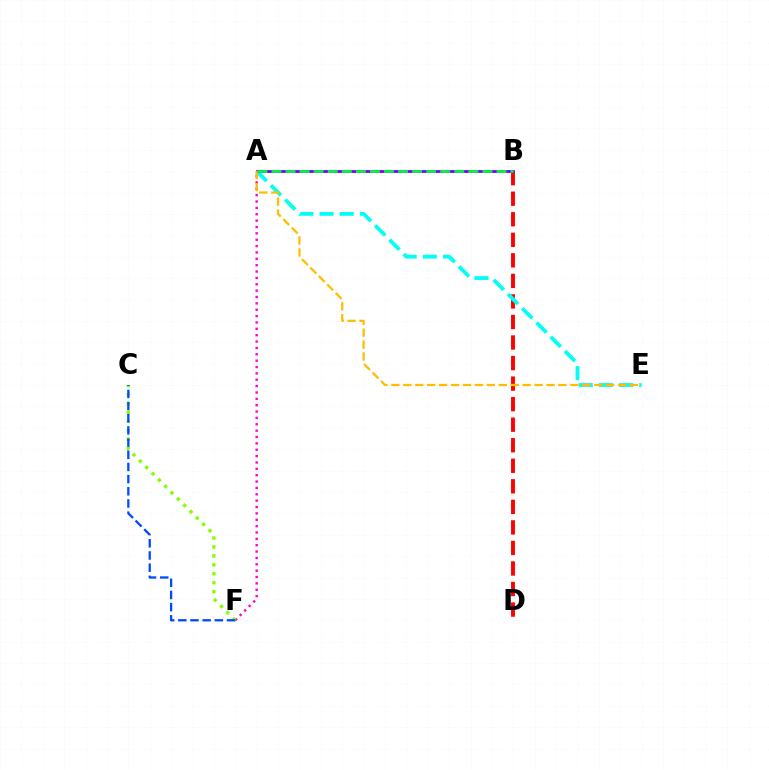{('A', 'F'): [{'color': '#ff00cf', 'line_style': 'dotted', 'thickness': 1.73}], ('B', 'D'): [{'color': '#ff0000', 'line_style': 'dashed', 'thickness': 2.79}], ('C', 'F'): [{'color': '#84ff00', 'line_style': 'dotted', 'thickness': 2.43}, {'color': '#004bff', 'line_style': 'dashed', 'thickness': 1.65}], ('A', 'E'): [{'color': '#00fff6', 'line_style': 'dashed', 'thickness': 2.74}, {'color': '#ffbd00', 'line_style': 'dashed', 'thickness': 1.62}], ('A', 'B'): [{'color': '#7200ff', 'line_style': 'solid', 'thickness': 2.0}, {'color': '#00ff39', 'line_style': 'dashed', 'thickness': 1.91}]}